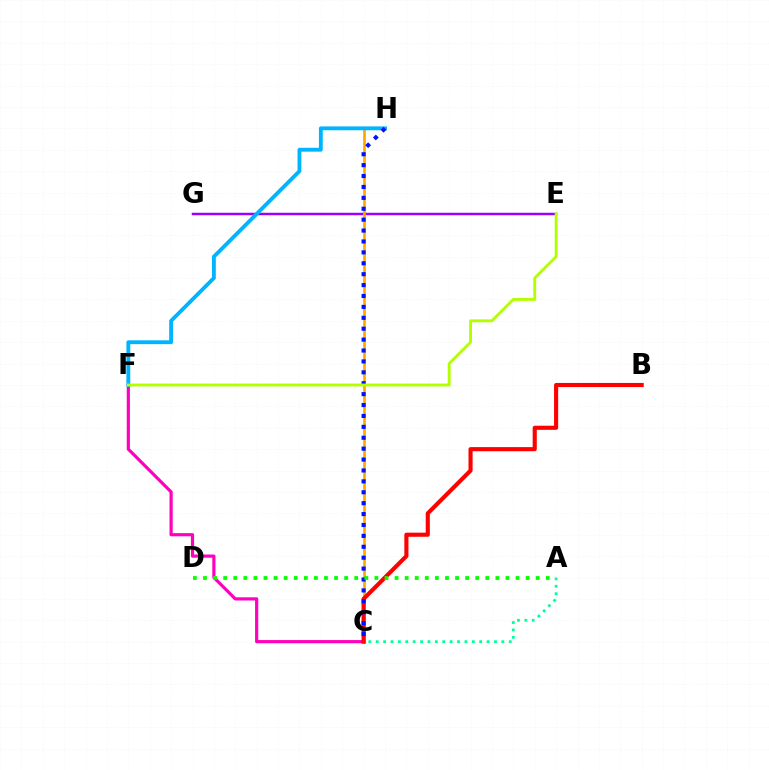{('C', 'F'): [{'color': '#ff00bd', 'line_style': 'solid', 'thickness': 2.29}], ('E', 'G'): [{'color': '#9b00ff', 'line_style': 'solid', 'thickness': 1.79}], ('C', 'H'): [{'color': '#ffa500', 'line_style': 'solid', 'thickness': 1.91}, {'color': '#0010ff', 'line_style': 'dotted', 'thickness': 2.96}], ('F', 'H'): [{'color': '#00b5ff', 'line_style': 'solid', 'thickness': 2.78}], ('B', 'C'): [{'color': '#ff0000', 'line_style': 'solid', 'thickness': 2.96}], ('A', 'D'): [{'color': '#08ff00', 'line_style': 'dotted', 'thickness': 2.74}], ('E', 'F'): [{'color': '#b3ff00', 'line_style': 'solid', 'thickness': 2.07}], ('A', 'C'): [{'color': '#00ff9d', 'line_style': 'dotted', 'thickness': 2.01}]}